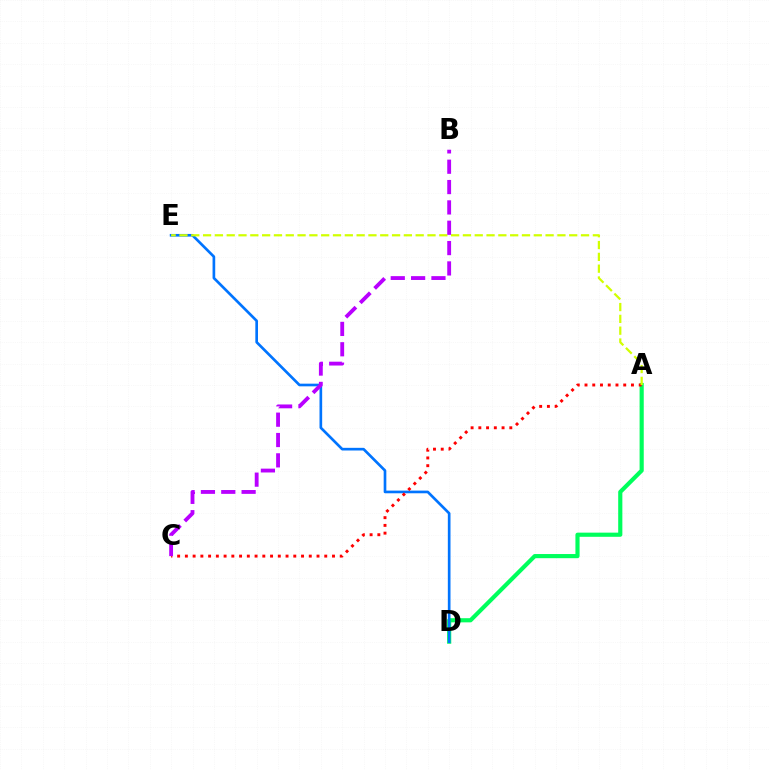{('A', 'D'): [{'color': '#00ff5c', 'line_style': 'solid', 'thickness': 2.99}], ('D', 'E'): [{'color': '#0074ff', 'line_style': 'solid', 'thickness': 1.92}], ('A', 'C'): [{'color': '#ff0000', 'line_style': 'dotted', 'thickness': 2.1}], ('A', 'E'): [{'color': '#d1ff00', 'line_style': 'dashed', 'thickness': 1.6}], ('B', 'C'): [{'color': '#b900ff', 'line_style': 'dashed', 'thickness': 2.76}]}